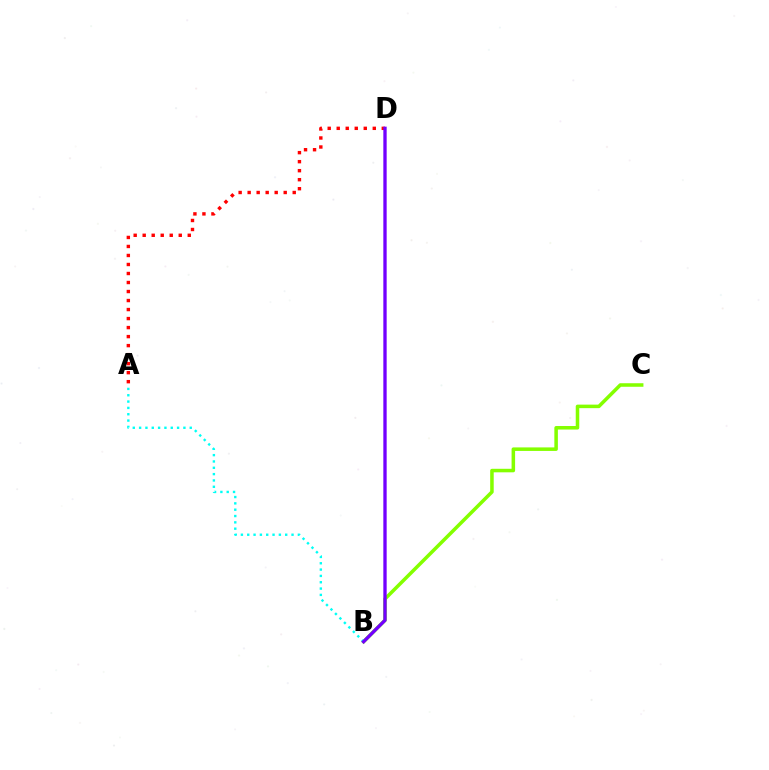{('B', 'C'): [{'color': '#84ff00', 'line_style': 'solid', 'thickness': 2.54}], ('A', 'D'): [{'color': '#ff0000', 'line_style': 'dotted', 'thickness': 2.45}], ('A', 'B'): [{'color': '#00fff6', 'line_style': 'dotted', 'thickness': 1.72}], ('B', 'D'): [{'color': '#7200ff', 'line_style': 'solid', 'thickness': 2.4}]}